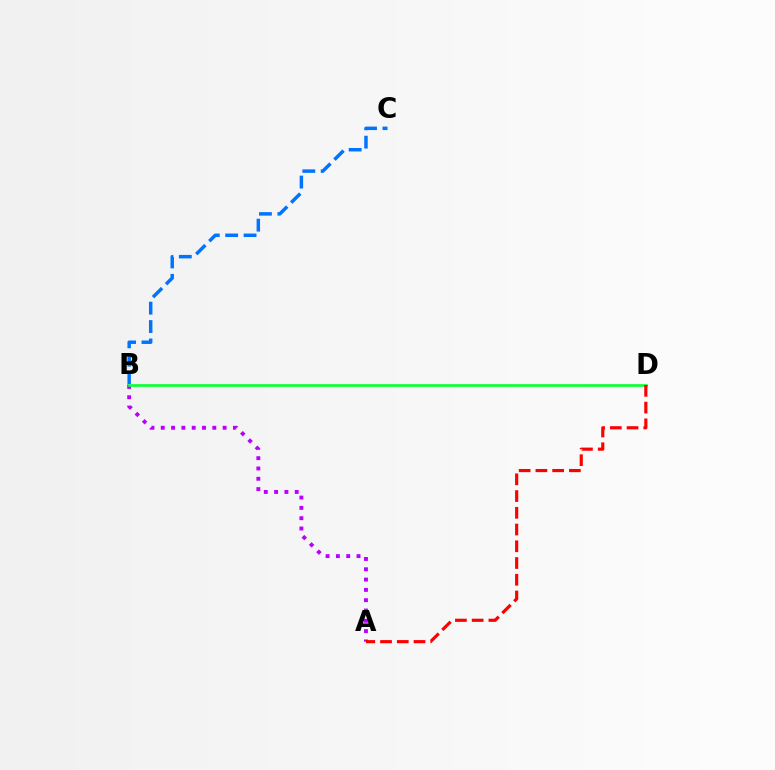{('B', 'C'): [{'color': '#0074ff', 'line_style': 'dashed', 'thickness': 2.5}], ('B', 'D'): [{'color': '#d1ff00', 'line_style': 'solid', 'thickness': 1.93}, {'color': '#00ff5c', 'line_style': 'solid', 'thickness': 1.86}], ('A', 'B'): [{'color': '#b900ff', 'line_style': 'dotted', 'thickness': 2.8}], ('A', 'D'): [{'color': '#ff0000', 'line_style': 'dashed', 'thickness': 2.27}]}